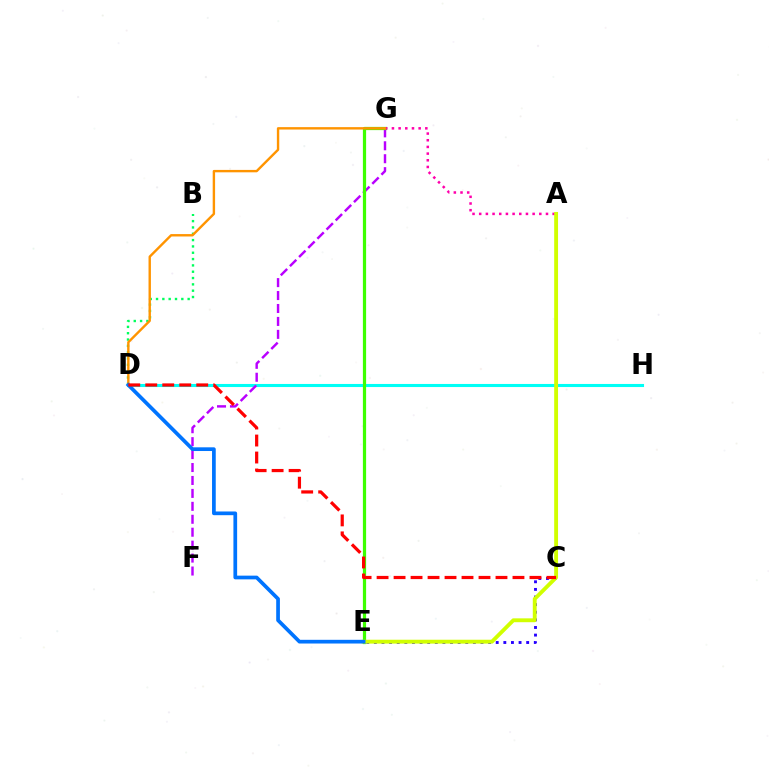{('D', 'H'): [{'color': '#00fff6', 'line_style': 'solid', 'thickness': 2.22}], ('C', 'E'): [{'color': '#2500ff', 'line_style': 'dotted', 'thickness': 2.07}], ('B', 'D'): [{'color': '#00ff5c', 'line_style': 'dotted', 'thickness': 1.72}], ('F', 'G'): [{'color': '#b900ff', 'line_style': 'dashed', 'thickness': 1.76}], ('E', 'G'): [{'color': '#3dff00', 'line_style': 'solid', 'thickness': 2.32}], ('A', 'G'): [{'color': '#ff00ac', 'line_style': 'dotted', 'thickness': 1.81}], ('D', 'G'): [{'color': '#ff9400', 'line_style': 'solid', 'thickness': 1.72}], ('A', 'E'): [{'color': '#d1ff00', 'line_style': 'solid', 'thickness': 2.78}], ('D', 'E'): [{'color': '#0074ff', 'line_style': 'solid', 'thickness': 2.67}], ('C', 'D'): [{'color': '#ff0000', 'line_style': 'dashed', 'thickness': 2.31}]}